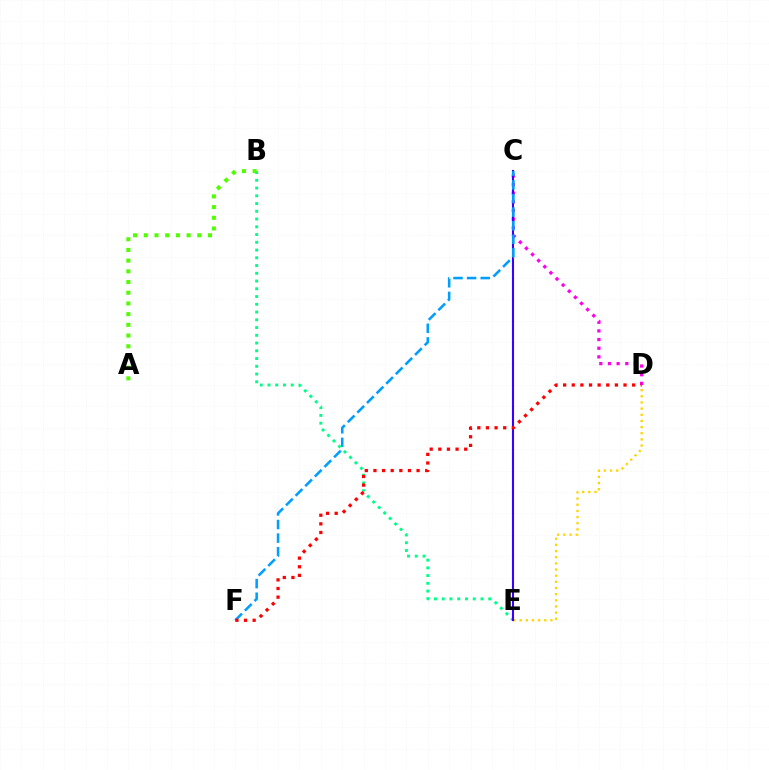{('C', 'D'): [{'color': '#ff00ed', 'line_style': 'dotted', 'thickness': 2.35}], ('B', 'E'): [{'color': '#00ff86', 'line_style': 'dotted', 'thickness': 2.11}], ('D', 'E'): [{'color': '#ffd500', 'line_style': 'dotted', 'thickness': 1.67}], ('C', 'E'): [{'color': '#3700ff', 'line_style': 'solid', 'thickness': 1.51}], ('C', 'F'): [{'color': '#009eff', 'line_style': 'dashed', 'thickness': 1.85}], ('A', 'B'): [{'color': '#4fff00', 'line_style': 'dotted', 'thickness': 2.91}], ('D', 'F'): [{'color': '#ff0000', 'line_style': 'dotted', 'thickness': 2.34}]}